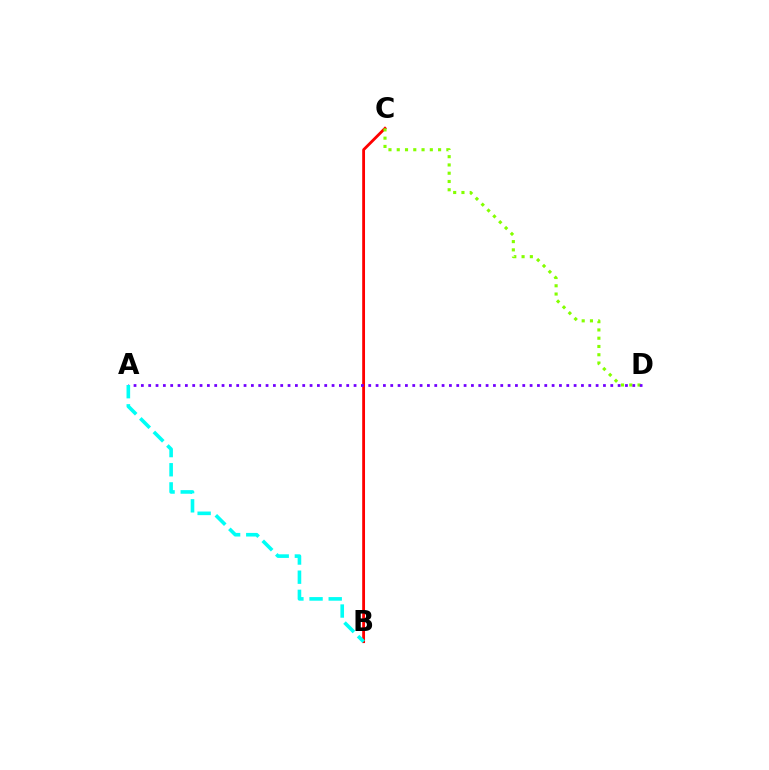{('B', 'C'): [{'color': '#ff0000', 'line_style': 'solid', 'thickness': 2.03}], ('C', 'D'): [{'color': '#84ff00', 'line_style': 'dotted', 'thickness': 2.25}], ('A', 'D'): [{'color': '#7200ff', 'line_style': 'dotted', 'thickness': 1.99}], ('A', 'B'): [{'color': '#00fff6', 'line_style': 'dashed', 'thickness': 2.6}]}